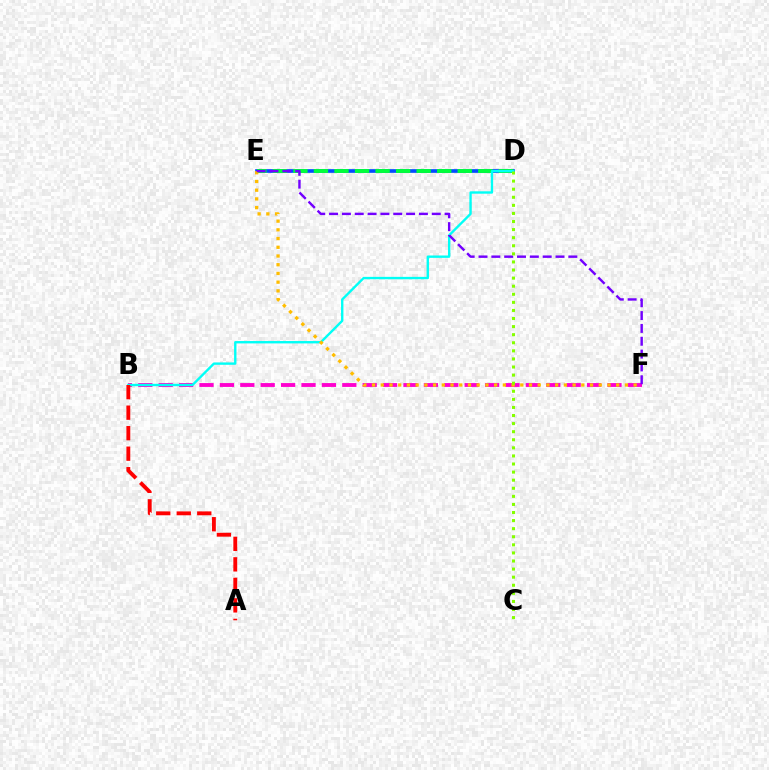{('D', 'E'): [{'color': '#004bff', 'line_style': 'solid', 'thickness': 2.64}, {'color': '#00ff39', 'line_style': 'dashed', 'thickness': 2.79}], ('B', 'F'): [{'color': '#ff00cf', 'line_style': 'dashed', 'thickness': 2.77}], ('B', 'D'): [{'color': '#00fff6', 'line_style': 'solid', 'thickness': 1.71}], ('A', 'B'): [{'color': '#ff0000', 'line_style': 'dashed', 'thickness': 2.79}], ('E', 'F'): [{'color': '#ffbd00', 'line_style': 'dotted', 'thickness': 2.37}, {'color': '#7200ff', 'line_style': 'dashed', 'thickness': 1.74}], ('C', 'D'): [{'color': '#84ff00', 'line_style': 'dotted', 'thickness': 2.2}]}